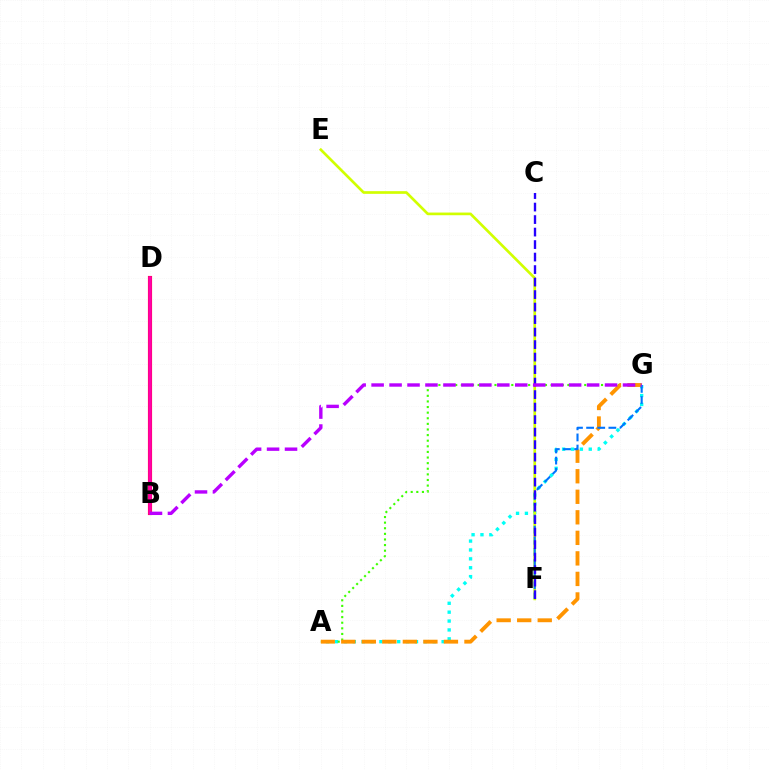{('B', 'D'): [{'color': '#00ff5c', 'line_style': 'solid', 'thickness': 2.06}, {'color': '#ff0000', 'line_style': 'solid', 'thickness': 2.97}, {'color': '#ff00ac', 'line_style': 'solid', 'thickness': 2.6}], ('A', 'G'): [{'color': '#00fff6', 'line_style': 'dotted', 'thickness': 2.41}, {'color': '#3dff00', 'line_style': 'dotted', 'thickness': 1.52}, {'color': '#ff9400', 'line_style': 'dashed', 'thickness': 2.79}], ('E', 'F'): [{'color': '#d1ff00', 'line_style': 'solid', 'thickness': 1.93}], ('F', 'G'): [{'color': '#0074ff', 'line_style': 'dashed', 'thickness': 1.51}], ('C', 'F'): [{'color': '#2500ff', 'line_style': 'dashed', 'thickness': 1.7}], ('B', 'G'): [{'color': '#b900ff', 'line_style': 'dashed', 'thickness': 2.44}]}